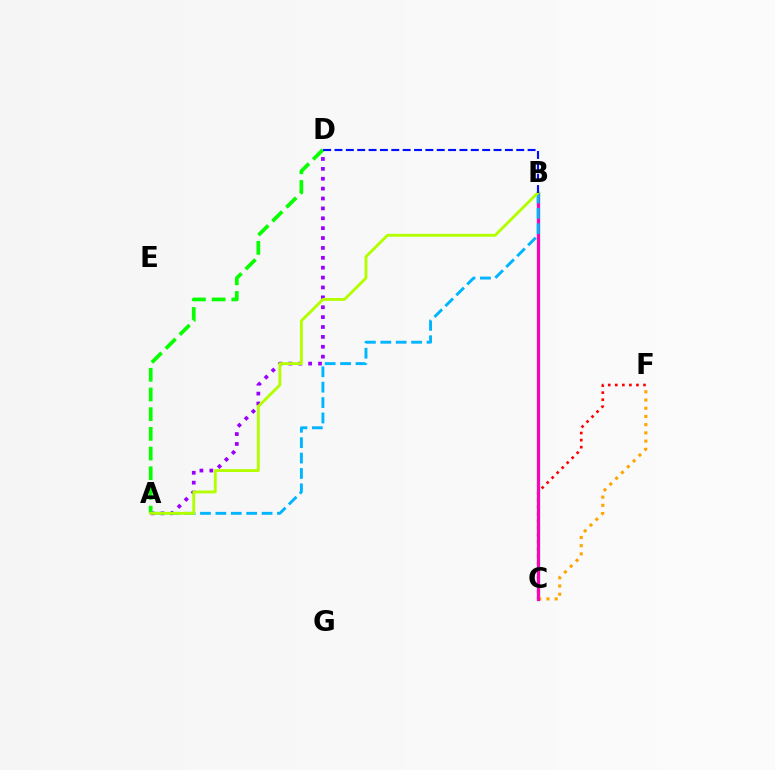{('A', 'D'): [{'color': '#9b00ff', 'line_style': 'dotted', 'thickness': 2.69}, {'color': '#08ff00', 'line_style': 'dashed', 'thickness': 2.67}], ('C', 'F'): [{'color': '#ff0000', 'line_style': 'dotted', 'thickness': 1.92}, {'color': '#ffa500', 'line_style': 'dotted', 'thickness': 2.23}], ('B', 'C'): [{'color': '#00ff9d', 'line_style': 'solid', 'thickness': 2.41}, {'color': '#ff00bd', 'line_style': 'solid', 'thickness': 2.27}], ('A', 'B'): [{'color': '#00b5ff', 'line_style': 'dashed', 'thickness': 2.09}, {'color': '#b3ff00', 'line_style': 'solid', 'thickness': 2.07}], ('B', 'D'): [{'color': '#0010ff', 'line_style': 'dashed', 'thickness': 1.54}]}